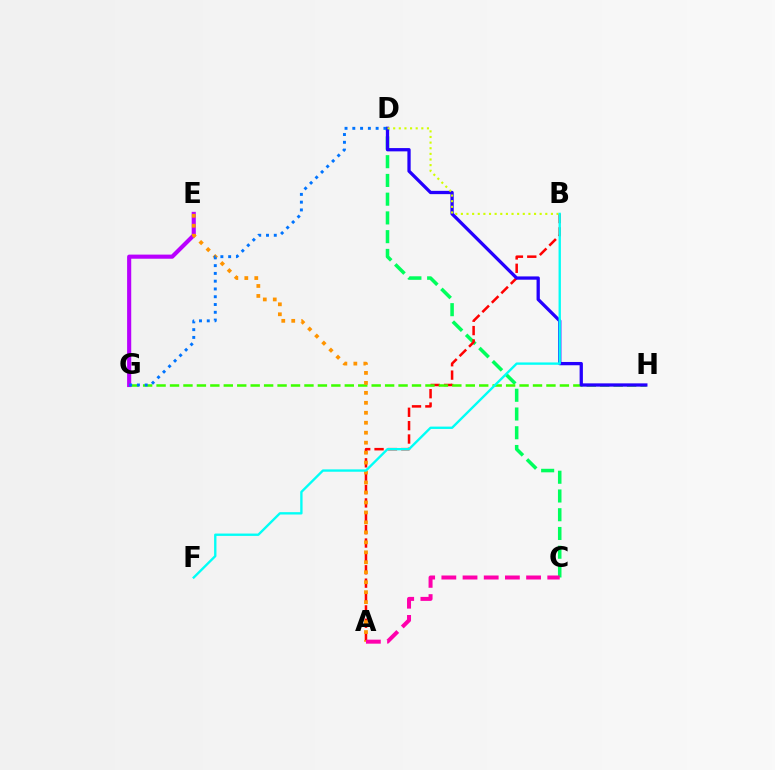{('C', 'D'): [{'color': '#00ff5c', 'line_style': 'dashed', 'thickness': 2.55}], ('A', 'B'): [{'color': '#ff0000', 'line_style': 'dashed', 'thickness': 1.82}], ('G', 'H'): [{'color': '#3dff00', 'line_style': 'dashed', 'thickness': 1.83}], ('E', 'G'): [{'color': '#b900ff', 'line_style': 'solid', 'thickness': 2.97}], ('D', 'H'): [{'color': '#2500ff', 'line_style': 'solid', 'thickness': 2.36}], ('B', 'D'): [{'color': '#d1ff00', 'line_style': 'dotted', 'thickness': 1.53}], ('A', 'E'): [{'color': '#ff9400', 'line_style': 'dotted', 'thickness': 2.71}], ('B', 'F'): [{'color': '#00fff6', 'line_style': 'solid', 'thickness': 1.69}], ('D', 'G'): [{'color': '#0074ff', 'line_style': 'dotted', 'thickness': 2.11}], ('A', 'C'): [{'color': '#ff00ac', 'line_style': 'dashed', 'thickness': 2.88}]}